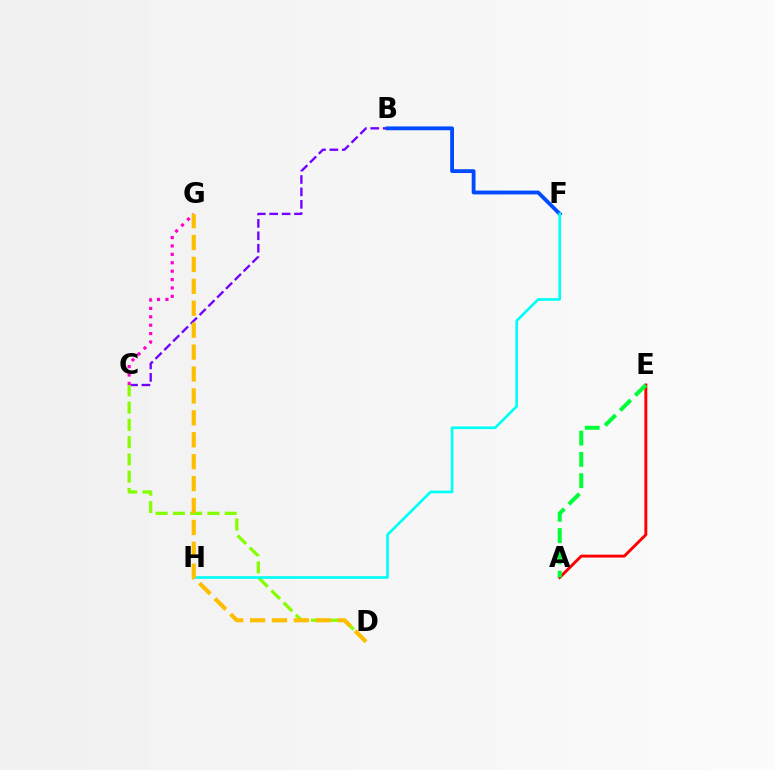{('B', 'C'): [{'color': '#7200ff', 'line_style': 'dashed', 'thickness': 1.69}], ('B', 'F'): [{'color': '#004bff', 'line_style': 'solid', 'thickness': 2.76}], ('A', 'E'): [{'color': '#ff0000', 'line_style': 'solid', 'thickness': 2.1}, {'color': '#00ff39', 'line_style': 'dashed', 'thickness': 2.89}], ('C', 'D'): [{'color': '#84ff00', 'line_style': 'dashed', 'thickness': 2.35}], ('F', 'H'): [{'color': '#00fff6', 'line_style': 'solid', 'thickness': 1.92}], ('C', 'G'): [{'color': '#ff00cf', 'line_style': 'dotted', 'thickness': 2.28}], ('D', 'G'): [{'color': '#ffbd00', 'line_style': 'dashed', 'thickness': 2.98}]}